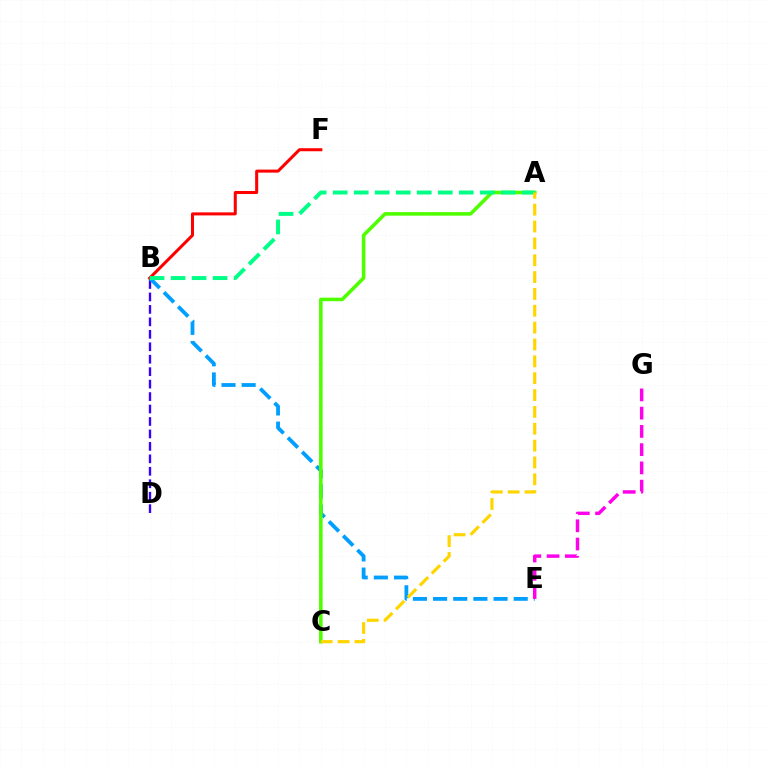{('B', 'D'): [{'color': '#3700ff', 'line_style': 'dashed', 'thickness': 1.69}], ('B', 'E'): [{'color': '#009eff', 'line_style': 'dashed', 'thickness': 2.74}], ('A', 'C'): [{'color': '#4fff00', 'line_style': 'solid', 'thickness': 2.57}, {'color': '#ffd500', 'line_style': 'dashed', 'thickness': 2.29}], ('B', 'F'): [{'color': '#ff0000', 'line_style': 'solid', 'thickness': 2.18}], ('A', 'B'): [{'color': '#00ff86', 'line_style': 'dashed', 'thickness': 2.85}], ('E', 'G'): [{'color': '#ff00ed', 'line_style': 'dashed', 'thickness': 2.48}]}